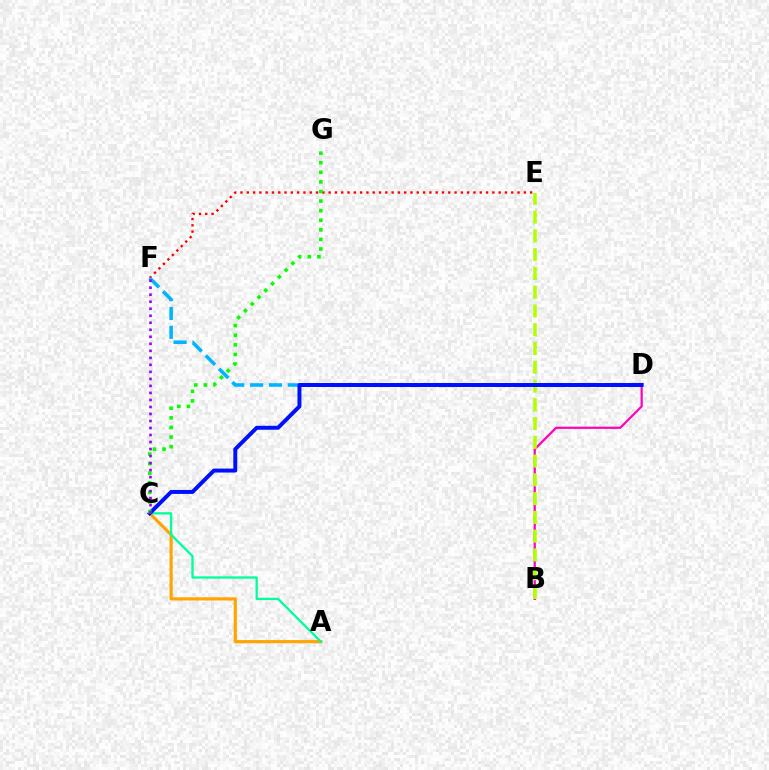{('B', 'D'): [{'color': '#ff00bd', 'line_style': 'solid', 'thickness': 1.6}], ('A', 'C'): [{'color': '#ffa500', 'line_style': 'solid', 'thickness': 2.28}, {'color': '#00ff9d', 'line_style': 'solid', 'thickness': 1.66}], ('E', 'F'): [{'color': '#ff0000', 'line_style': 'dotted', 'thickness': 1.71}], ('D', 'F'): [{'color': '#00b5ff', 'line_style': 'dashed', 'thickness': 2.56}], ('B', 'E'): [{'color': '#b3ff00', 'line_style': 'dashed', 'thickness': 2.55}], ('C', 'D'): [{'color': '#0010ff', 'line_style': 'solid', 'thickness': 2.86}], ('C', 'G'): [{'color': '#08ff00', 'line_style': 'dotted', 'thickness': 2.6}], ('C', 'F'): [{'color': '#9b00ff', 'line_style': 'dotted', 'thickness': 1.91}]}